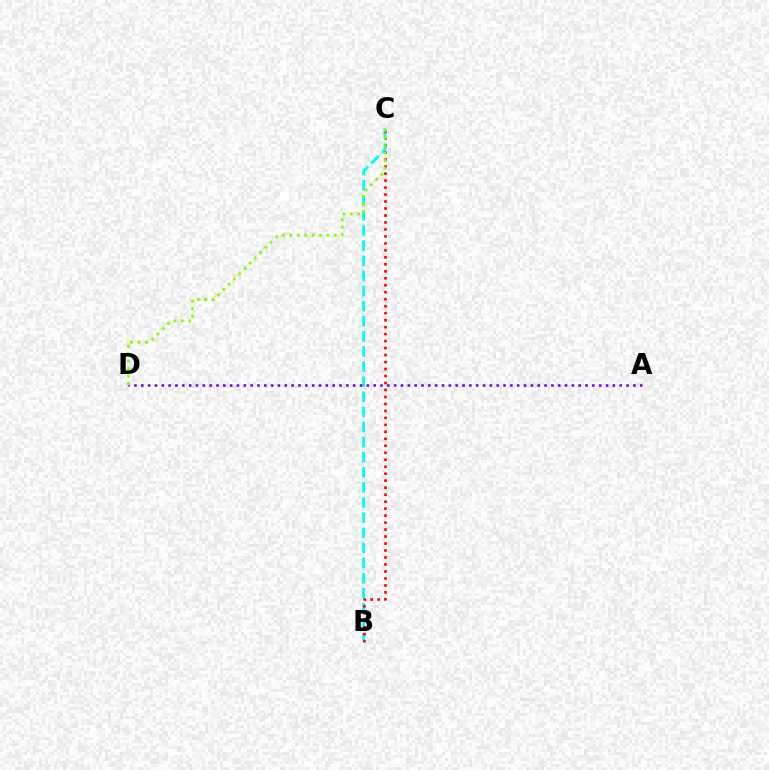{('B', 'C'): [{'color': '#00fff6', 'line_style': 'dashed', 'thickness': 2.05}, {'color': '#ff0000', 'line_style': 'dotted', 'thickness': 1.9}], ('A', 'D'): [{'color': '#7200ff', 'line_style': 'dotted', 'thickness': 1.86}], ('C', 'D'): [{'color': '#84ff00', 'line_style': 'dotted', 'thickness': 2.02}]}